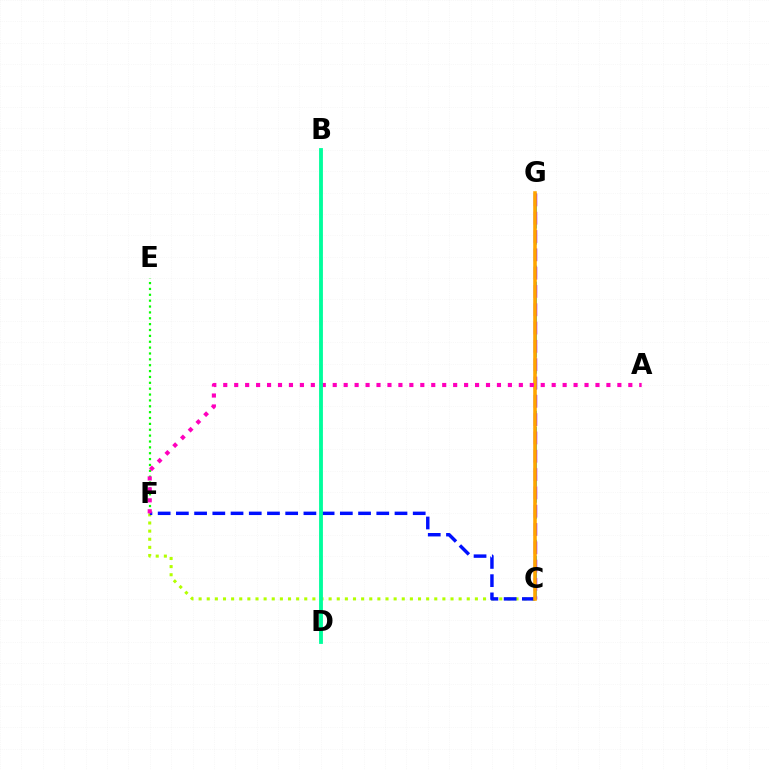{('C', 'F'): [{'color': '#b3ff00', 'line_style': 'dotted', 'thickness': 2.21}, {'color': '#0010ff', 'line_style': 'dashed', 'thickness': 2.47}], ('C', 'G'): [{'color': '#00b5ff', 'line_style': 'dashed', 'thickness': 2.19}, {'color': '#9b00ff', 'line_style': 'dashed', 'thickness': 2.49}, {'color': '#ffa500', 'line_style': 'solid', 'thickness': 2.57}], ('E', 'F'): [{'color': '#08ff00', 'line_style': 'dotted', 'thickness': 1.59}], ('B', 'D'): [{'color': '#ff0000', 'line_style': 'dashed', 'thickness': 1.62}, {'color': '#00ff9d', 'line_style': 'solid', 'thickness': 2.75}], ('A', 'F'): [{'color': '#ff00bd', 'line_style': 'dotted', 'thickness': 2.97}]}